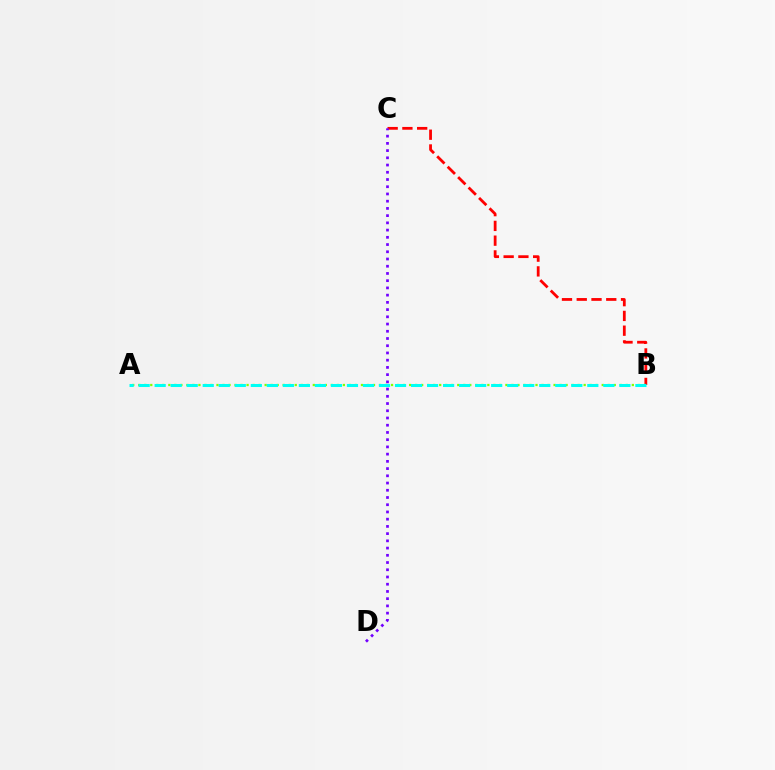{('B', 'C'): [{'color': '#ff0000', 'line_style': 'dashed', 'thickness': 2.0}], ('A', 'B'): [{'color': '#84ff00', 'line_style': 'dotted', 'thickness': 1.64}, {'color': '#00fff6', 'line_style': 'dashed', 'thickness': 2.18}], ('C', 'D'): [{'color': '#7200ff', 'line_style': 'dotted', 'thickness': 1.96}]}